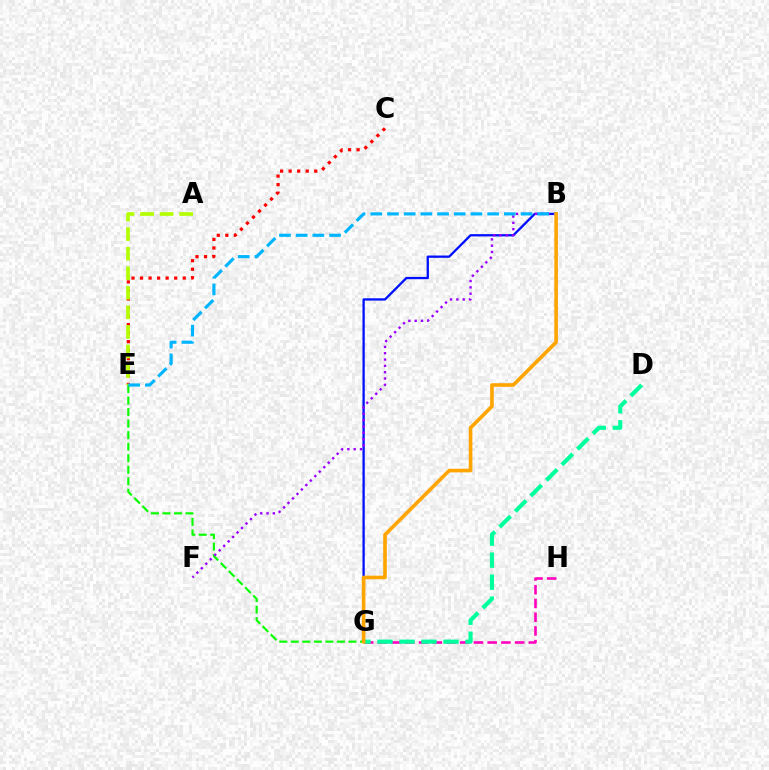{('E', 'G'): [{'color': '#08ff00', 'line_style': 'dashed', 'thickness': 1.57}], ('C', 'E'): [{'color': '#ff0000', 'line_style': 'dotted', 'thickness': 2.32}], ('B', 'G'): [{'color': '#0010ff', 'line_style': 'solid', 'thickness': 1.66}, {'color': '#ffa500', 'line_style': 'solid', 'thickness': 2.62}], ('A', 'E'): [{'color': '#b3ff00', 'line_style': 'dashed', 'thickness': 2.66}], ('B', 'F'): [{'color': '#9b00ff', 'line_style': 'dotted', 'thickness': 1.72}], ('G', 'H'): [{'color': '#ff00bd', 'line_style': 'dashed', 'thickness': 1.86}], ('D', 'G'): [{'color': '#00ff9d', 'line_style': 'dashed', 'thickness': 2.99}], ('B', 'E'): [{'color': '#00b5ff', 'line_style': 'dashed', 'thickness': 2.27}]}